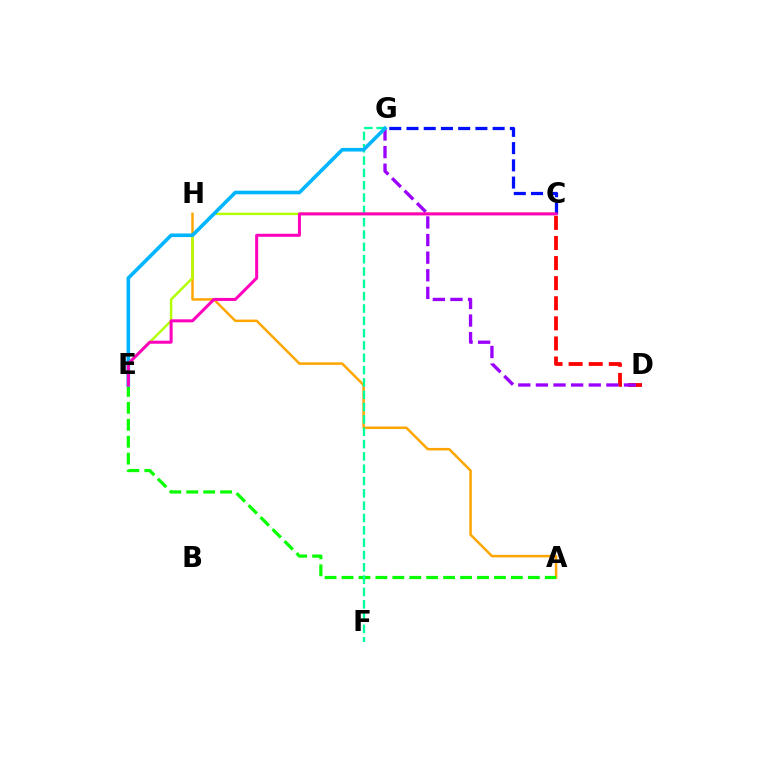{('A', 'H'): [{'color': '#ffa500', 'line_style': 'solid', 'thickness': 1.8}], ('C', 'D'): [{'color': '#ff0000', 'line_style': 'dashed', 'thickness': 2.73}], ('A', 'E'): [{'color': '#08ff00', 'line_style': 'dashed', 'thickness': 2.3}], ('C', 'E'): [{'color': '#b3ff00', 'line_style': 'solid', 'thickness': 1.76}, {'color': '#ff00bd', 'line_style': 'solid', 'thickness': 2.17}], ('D', 'G'): [{'color': '#9b00ff', 'line_style': 'dashed', 'thickness': 2.39}], ('C', 'G'): [{'color': '#0010ff', 'line_style': 'dashed', 'thickness': 2.34}], ('F', 'G'): [{'color': '#00ff9d', 'line_style': 'dashed', 'thickness': 1.67}], ('E', 'G'): [{'color': '#00b5ff', 'line_style': 'solid', 'thickness': 2.6}]}